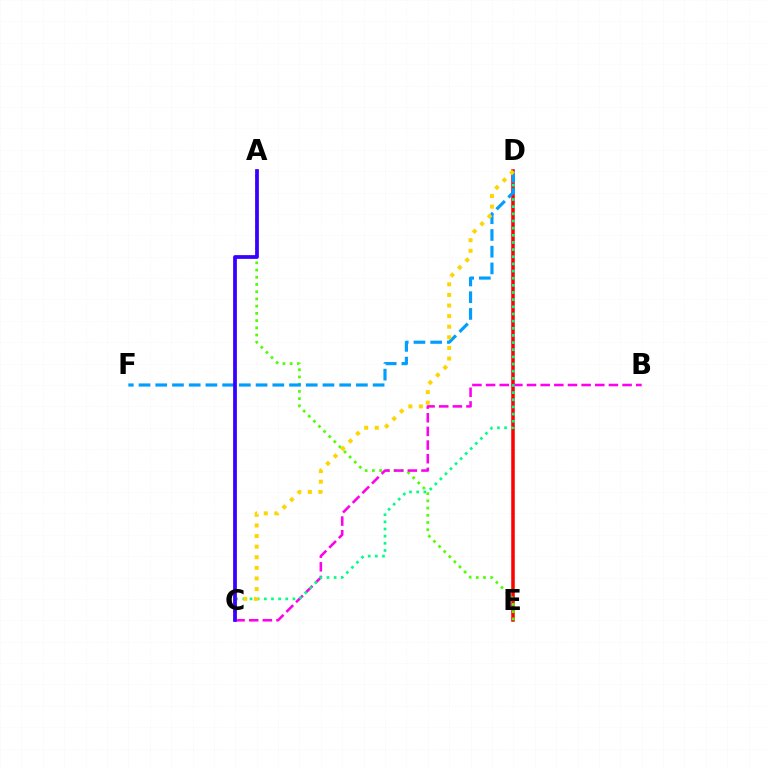{('D', 'E'): [{'color': '#ff0000', 'line_style': 'solid', 'thickness': 2.54}], ('A', 'E'): [{'color': '#4fff00', 'line_style': 'dotted', 'thickness': 1.96}], ('B', 'C'): [{'color': '#ff00ed', 'line_style': 'dashed', 'thickness': 1.85}], ('C', 'D'): [{'color': '#00ff86', 'line_style': 'dotted', 'thickness': 1.94}, {'color': '#ffd500', 'line_style': 'dotted', 'thickness': 2.88}], ('D', 'F'): [{'color': '#009eff', 'line_style': 'dashed', 'thickness': 2.27}], ('A', 'C'): [{'color': '#3700ff', 'line_style': 'solid', 'thickness': 2.7}]}